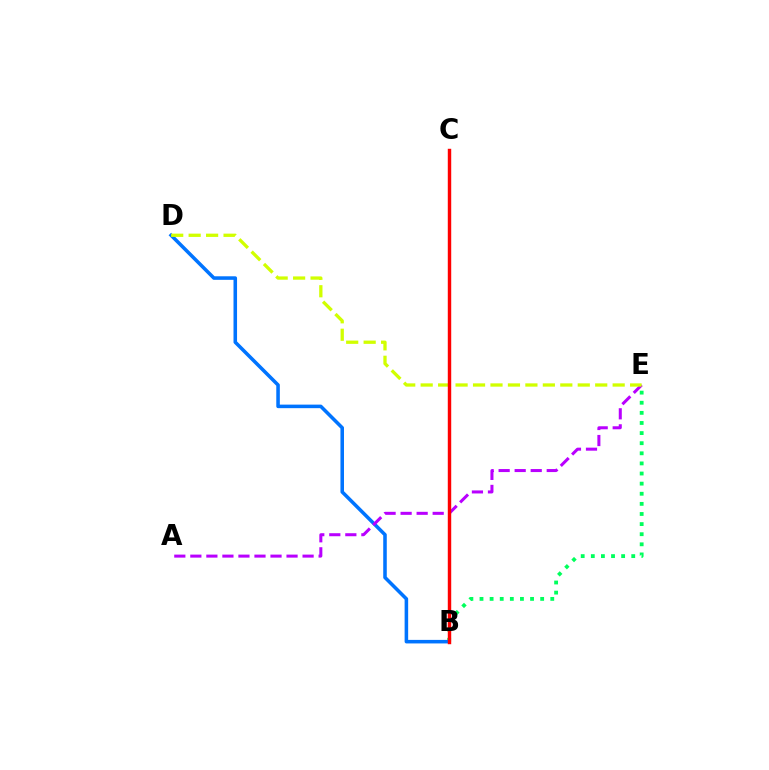{('B', 'E'): [{'color': '#00ff5c', 'line_style': 'dotted', 'thickness': 2.75}], ('B', 'D'): [{'color': '#0074ff', 'line_style': 'solid', 'thickness': 2.55}], ('A', 'E'): [{'color': '#b900ff', 'line_style': 'dashed', 'thickness': 2.18}], ('D', 'E'): [{'color': '#d1ff00', 'line_style': 'dashed', 'thickness': 2.37}], ('B', 'C'): [{'color': '#ff0000', 'line_style': 'solid', 'thickness': 2.47}]}